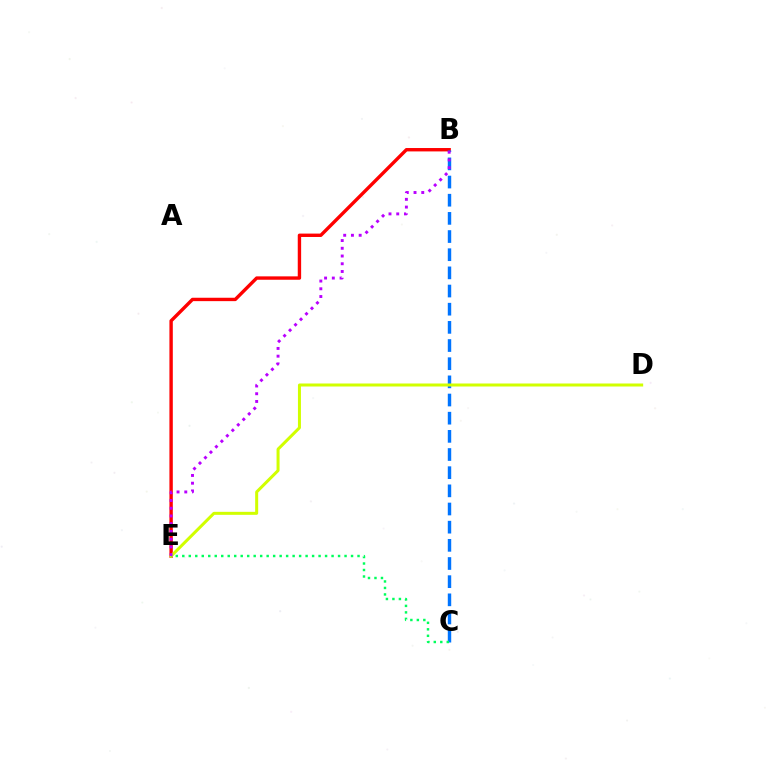{('B', 'E'): [{'color': '#ff0000', 'line_style': 'solid', 'thickness': 2.44}, {'color': '#b900ff', 'line_style': 'dotted', 'thickness': 2.1}], ('B', 'C'): [{'color': '#0074ff', 'line_style': 'dashed', 'thickness': 2.47}], ('D', 'E'): [{'color': '#d1ff00', 'line_style': 'solid', 'thickness': 2.17}], ('C', 'E'): [{'color': '#00ff5c', 'line_style': 'dotted', 'thickness': 1.76}]}